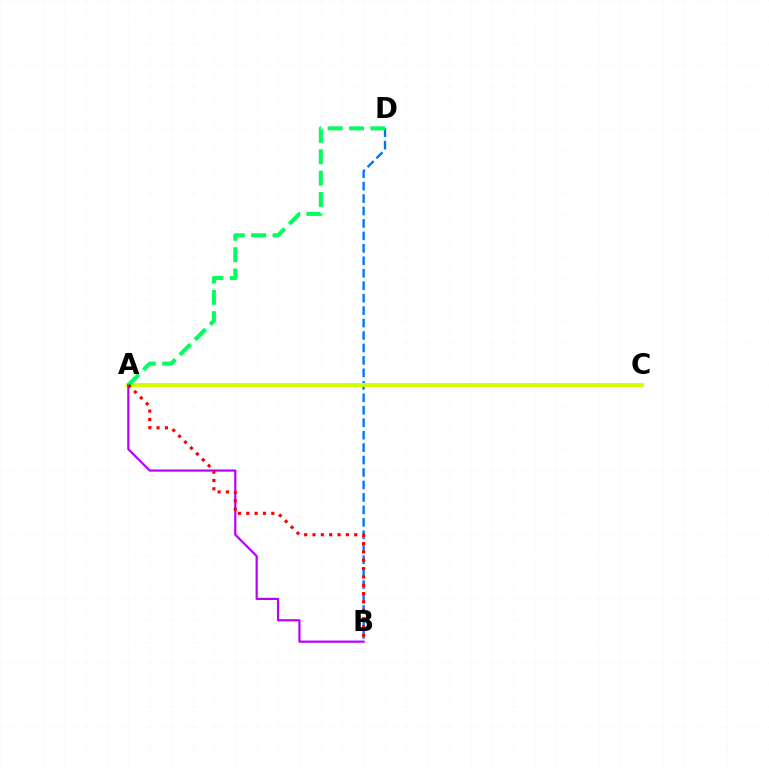{('B', 'D'): [{'color': '#0074ff', 'line_style': 'dashed', 'thickness': 1.69}], ('A', 'C'): [{'color': '#d1ff00', 'line_style': 'solid', 'thickness': 2.79}], ('A', 'B'): [{'color': '#b900ff', 'line_style': 'solid', 'thickness': 1.59}, {'color': '#ff0000', 'line_style': 'dotted', 'thickness': 2.27}], ('A', 'D'): [{'color': '#00ff5c', 'line_style': 'dashed', 'thickness': 2.9}]}